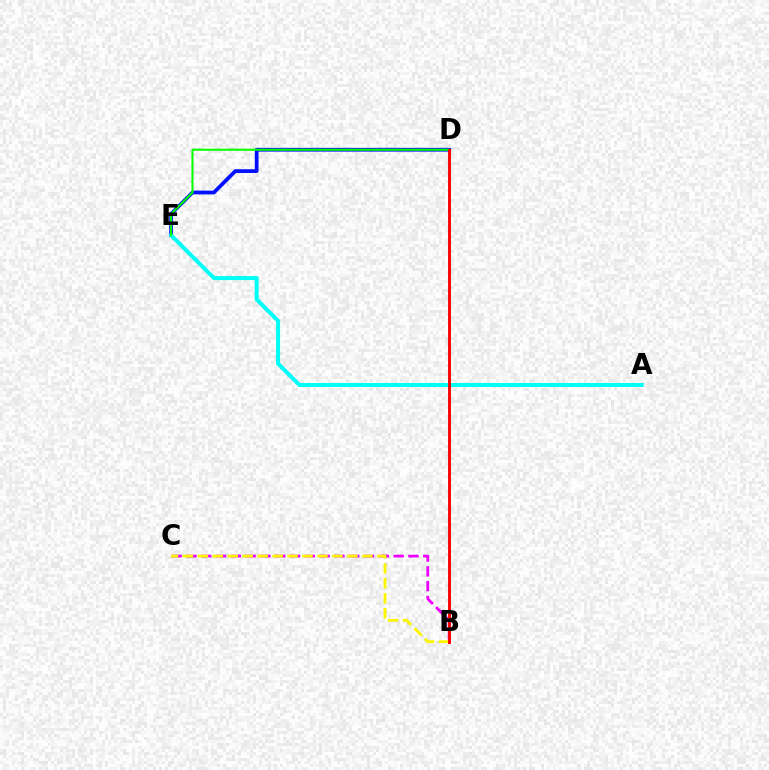{('D', 'E'): [{'color': '#0010ff', 'line_style': 'solid', 'thickness': 2.7}, {'color': '#08ff00', 'line_style': 'solid', 'thickness': 1.5}], ('A', 'E'): [{'color': '#00fff6', 'line_style': 'solid', 'thickness': 2.89}], ('B', 'C'): [{'color': '#ee00ff', 'line_style': 'dashed', 'thickness': 2.01}, {'color': '#fcf500', 'line_style': 'dashed', 'thickness': 2.03}], ('B', 'D'): [{'color': '#ff0000', 'line_style': 'solid', 'thickness': 2.08}]}